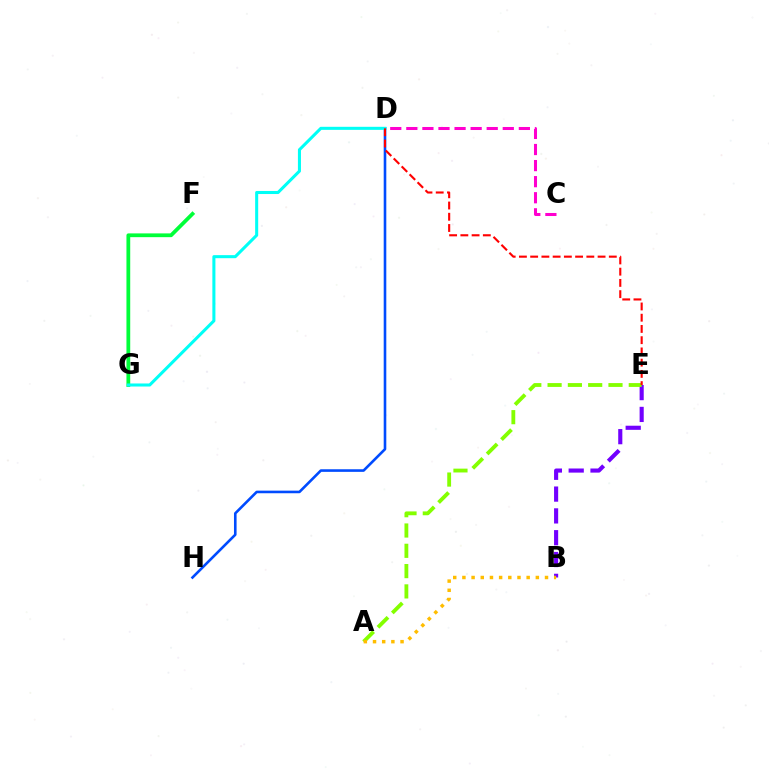{('B', 'E'): [{'color': '#7200ff', 'line_style': 'dashed', 'thickness': 2.96}], ('F', 'G'): [{'color': '#00ff39', 'line_style': 'solid', 'thickness': 2.71}], ('A', 'E'): [{'color': '#84ff00', 'line_style': 'dashed', 'thickness': 2.76}], ('C', 'D'): [{'color': '#ff00cf', 'line_style': 'dashed', 'thickness': 2.18}], ('D', 'H'): [{'color': '#004bff', 'line_style': 'solid', 'thickness': 1.88}], ('D', 'G'): [{'color': '#00fff6', 'line_style': 'solid', 'thickness': 2.2}], ('A', 'B'): [{'color': '#ffbd00', 'line_style': 'dotted', 'thickness': 2.49}], ('D', 'E'): [{'color': '#ff0000', 'line_style': 'dashed', 'thickness': 1.53}]}